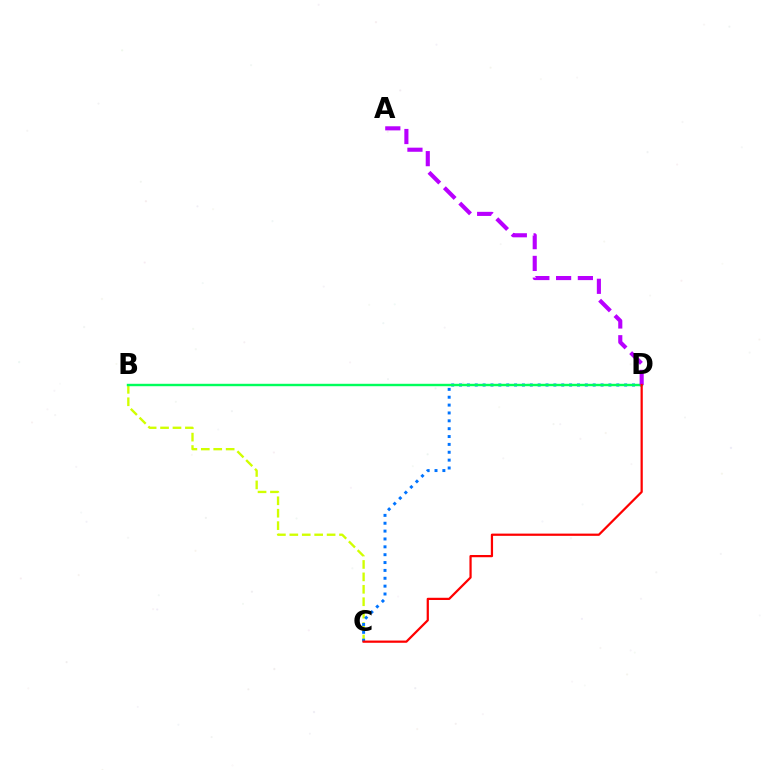{('B', 'C'): [{'color': '#d1ff00', 'line_style': 'dashed', 'thickness': 1.69}], ('C', 'D'): [{'color': '#0074ff', 'line_style': 'dotted', 'thickness': 2.14}, {'color': '#ff0000', 'line_style': 'solid', 'thickness': 1.61}], ('B', 'D'): [{'color': '#00ff5c', 'line_style': 'solid', 'thickness': 1.74}], ('A', 'D'): [{'color': '#b900ff', 'line_style': 'dashed', 'thickness': 2.96}]}